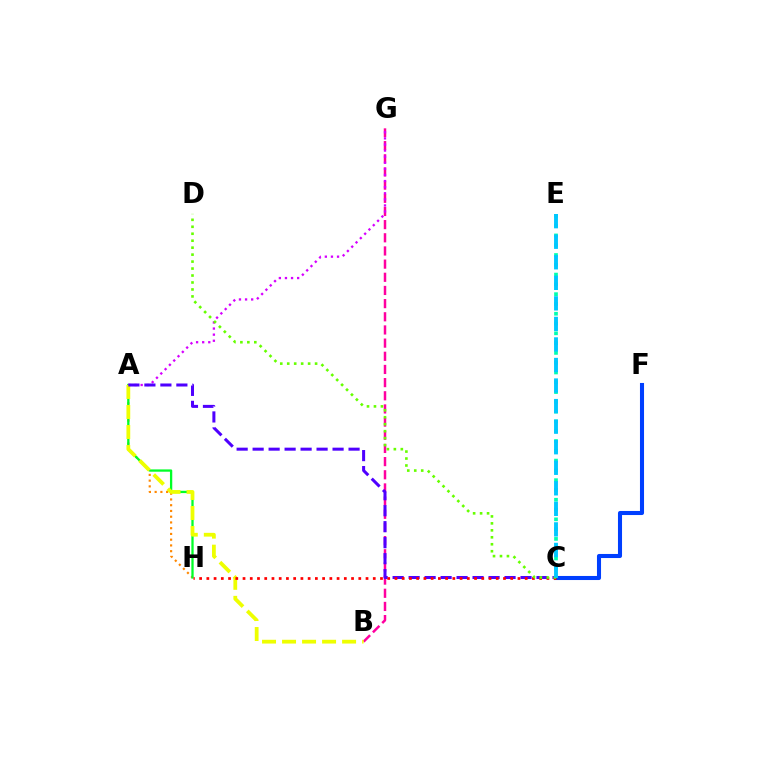{('B', 'G'): [{'color': '#ff00a0', 'line_style': 'dashed', 'thickness': 1.79}], ('C', 'F'): [{'color': '#003fff', 'line_style': 'solid', 'thickness': 2.93}], ('A', 'H'): [{'color': '#ff8800', 'line_style': 'dotted', 'thickness': 1.56}, {'color': '#00ff27', 'line_style': 'solid', 'thickness': 1.65}], ('A', 'G'): [{'color': '#d600ff', 'line_style': 'dotted', 'thickness': 1.66}], ('A', 'B'): [{'color': '#eeff00', 'line_style': 'dashed', 'thickness': 2.72}], ('A', 'C'): [{'color': '#4f00ff', 'line_style': 'dashed', 'thickness': 2.17}], ('C', 'H'): [{'color': '#ff0000', 'line_style': 'dotted', 'thickness': 1.97}], ('C', 'E'): [{'color': '#00ffaf', 'line_style': 'dotted', 'thickness': 2.66}, {'color': '#00c7ff', 'line_style': 'dashed', 'thickness': 2.79}], ('C', 'D'): [{'color': '#66ff00', 'line_style': 'dotted', 'thickness': 1.89}]}